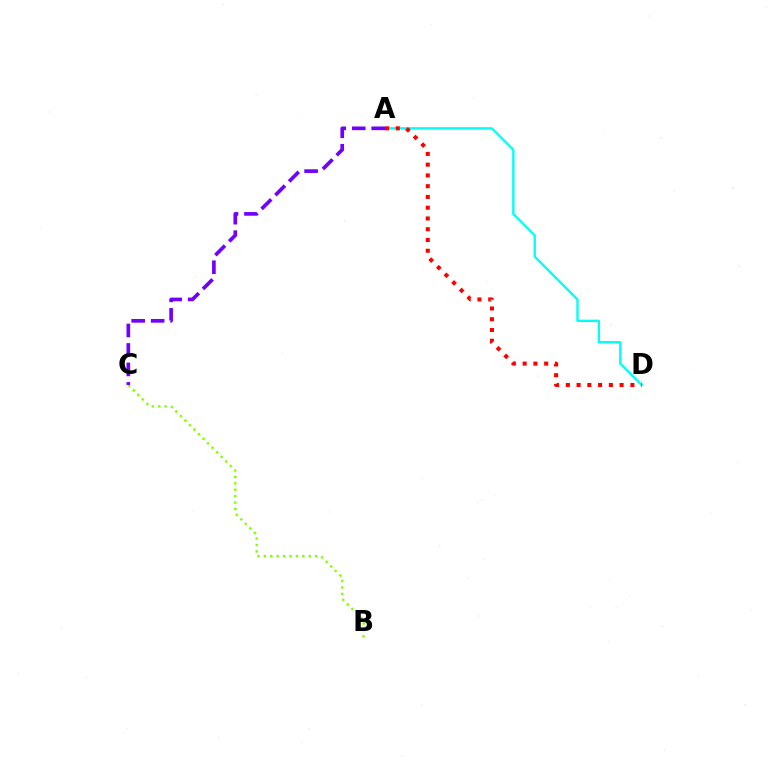{('B', 'C'): [{'color': '#84ff00', 'line_style': 'dotted', 'thickness': 1.74}], ('A', 'D'): [{'color': '#00fff6', 'line_style': 'solid', 'thickness': 1.69}, {'color': '#ff0000', 'line_style': 'dotted', 'thickness': 2.92}], ('A', 'C'): [{'color': '#7200ff', 'line_style': 'dashed', 'thickness': 2.64}]}